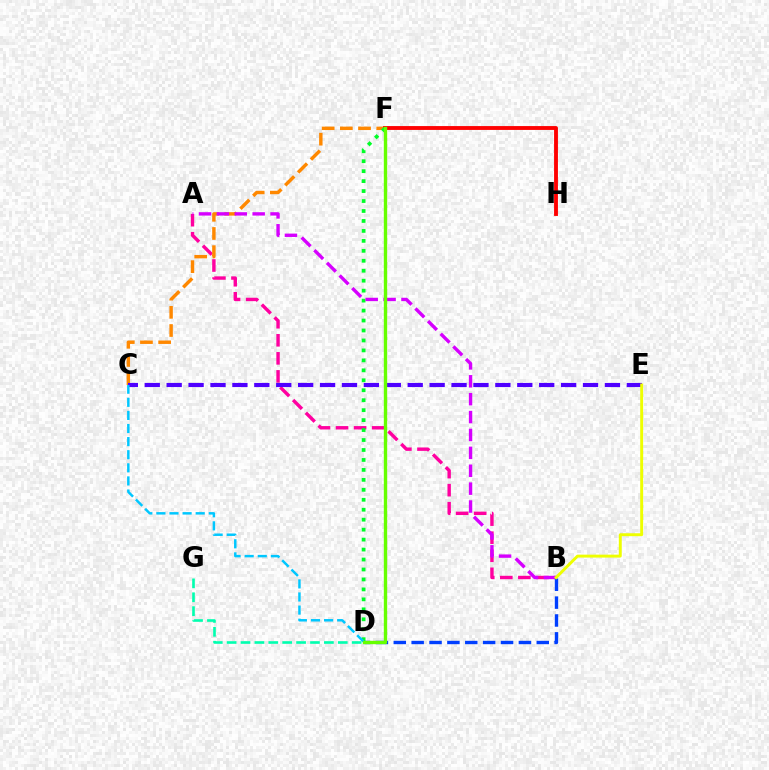{('A', 'B'): [{'color': '#ff00a0', 'line_style': 'dashed', 'thickness': 2.45}, {'color': '#d600ff', 'line_style': 'dashed', 'thickness': 2.43}], ('D', 'G'): [{'color': '#00ffaf', 'line_style': 'dashed', 'thickness': 1.89}], ('C', 'F'): [{'color': '#ff8800', 'line_style': 'dashed', 'thickness': 2.47}], ('F', 'H'): [{'color': '#ff0000', 'line_style': 'solid', 'thickness': 2.78}], ('B', 'D'): [{'color': '#003fff', 'line_style': 'dashed', 'thickness': 2.43}], ('D', 'F'): [{'color': '#00ff27', 'line_style': 'dotted', 'thickness': 2.71}, {'color': '#66ff00', 'line_style': 'solid', 'thickness': 2.42}], ('C', 'E'): [{'color': '#4f00ff', 'line_style': 'dashed', 'thickness': 2.98}], ('C', 'D'): [{'color': '#00c7ff', 'line_style': 'dashed', 'thickness': 1.78}], ('B', 'E'): [{'color': '#eeff00', 'line_style': 'solid', 'thickness': 2.11}]}